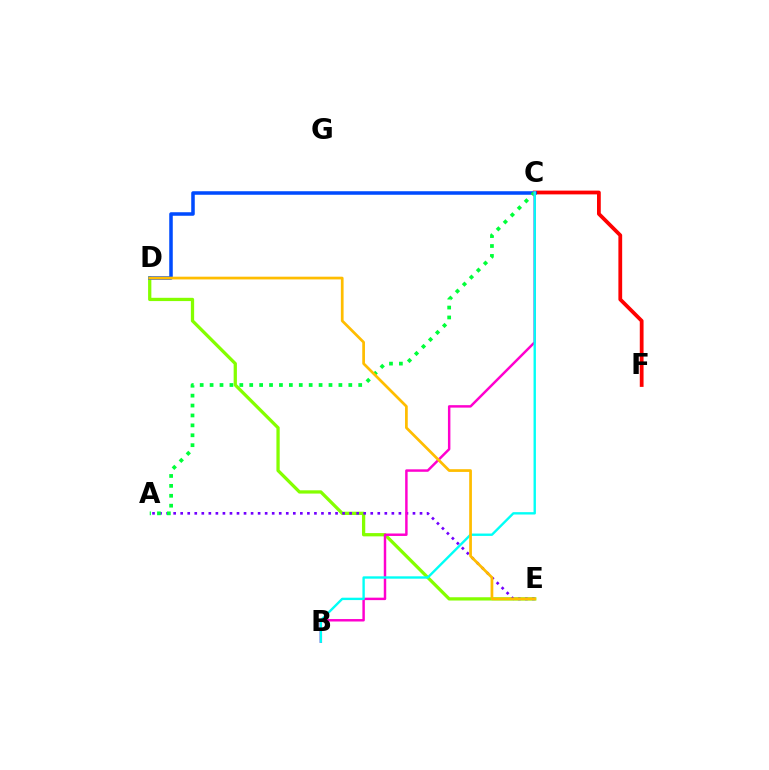{('C', 'F'): [{'color': '#ff0000', 'line_style': 'solid', 'thickness': 2.72}], ('D', 'E'): [{'color': '#84ff00', 'line_style': 'solid', 'thickness': 2.35}, {'color': '#ffbd00', 'line_style': 'solid', 'thickness': 1.96}], ('A', 'E'): [{'color': '#7200ff', 'line_style': 'dotted', 'thickness': 1.91}], ('C', 'D'): [{'color': '#004bff', 'line_style': 'solid', 'thickness': 2.54}], ('A', 'C'): [{'color': '#00ff39', 'line_style': 'dotted', 'thickness': 2.69}], ('B', 'C'): [{'color': '#ff00cf', 'line_style': 'solid', 'thickness': 1.77}, {'color': '#00fff6', 'line_style': 'solid', 'thickness': 1.71}]}